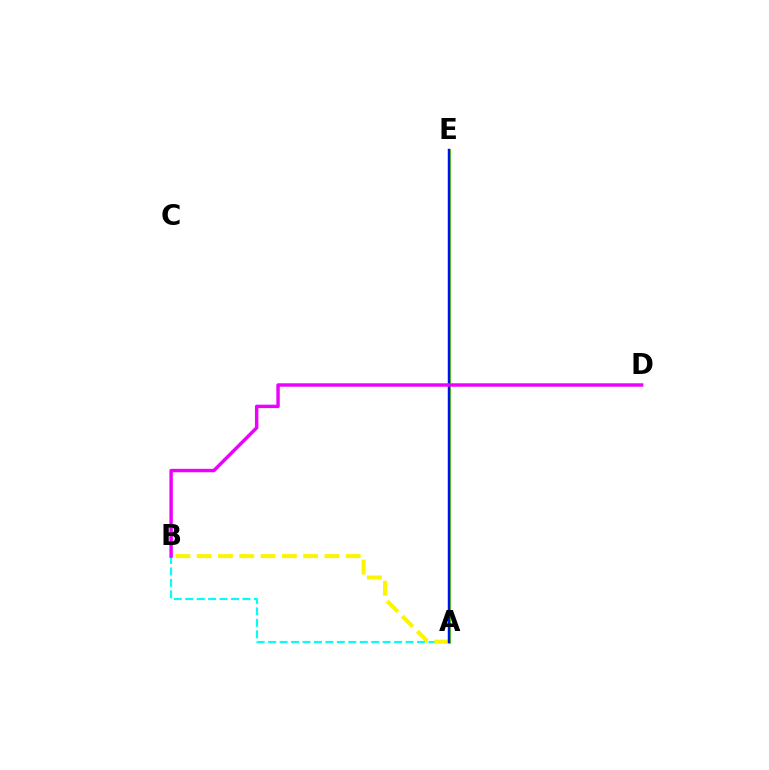{('A', 'E'): [{'color': '#08ff00', 'line_style': 'solid', 'thickness': 1.99}, {'color': '#ff0000', 'line_style': 'solid', 'thickness': 1.79}, {'color': '#0010ff', 'line_style': 'solid', 'thickness': 1.5}], ('A', 'B'): [{'color': '#00fff6', 'line_style': 'dashed', 'thickness': 1.56}, {'color': '#fcf500', 'line_style': 'dashed', 'thickness': 2.89}], ('B', 'D'): [{'color': '#ee00ff', 'line_style': 'solid', 'thickness': 2.47}]}